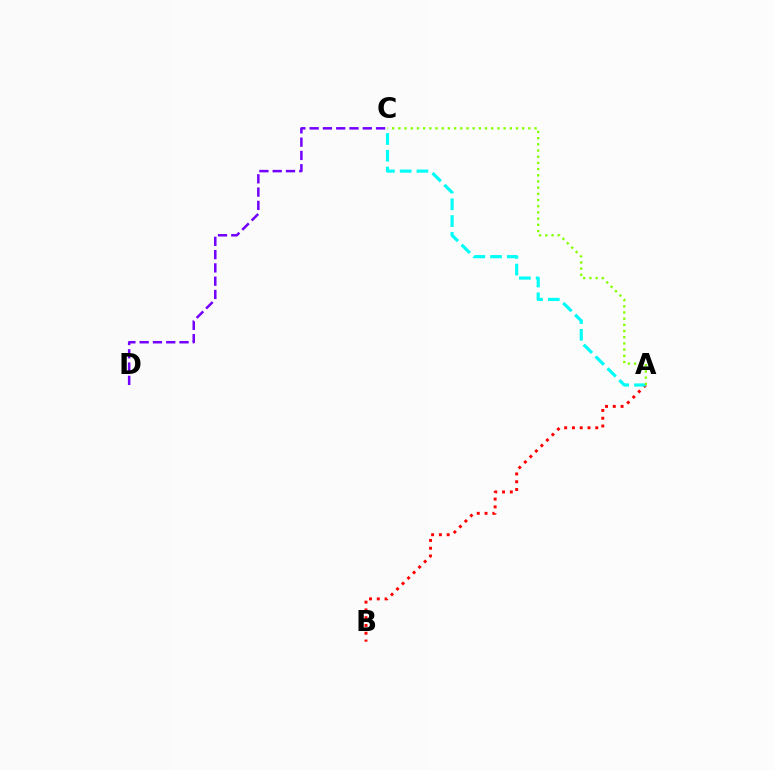{('A', 'B'): [{'color': '#ff0000', 'line_style': 'dotted', 'thickness': 2.11}], ('A', 'C'): [{'color': '#00fff6', 'line_style': 'dashed', 'thickness': 2.28}, {'color': '#84ff00', 'line_style': 'dotted', 'thickness': 1.68}], ('C', 'D'): [{'color': '#7200ff', 'line_style': 'dashed', 'thickness': 1.8}]}